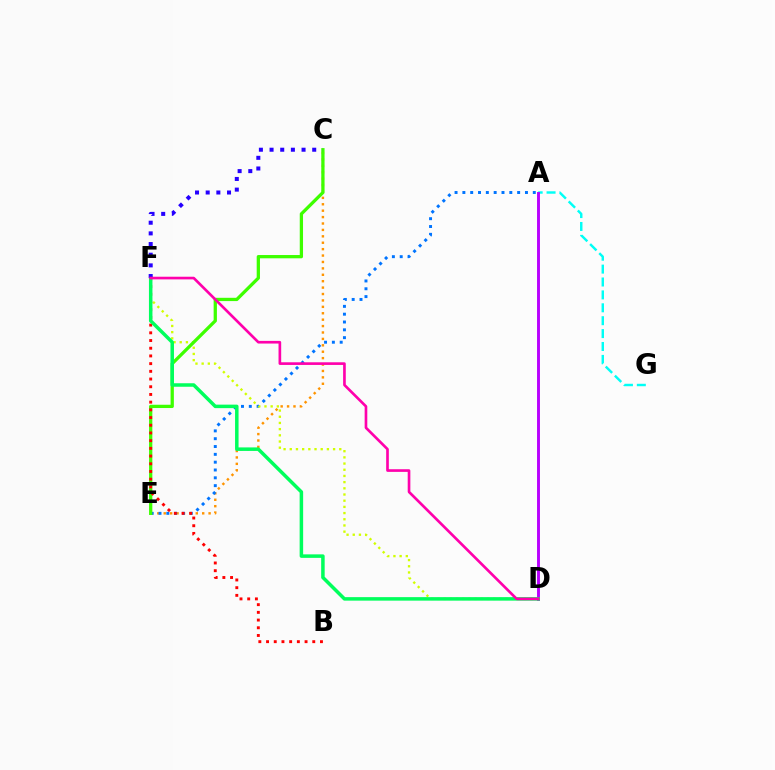{('C', 'E'): [{'color': '#ff9400', 'line_style': 'dotted', 'thickness': 1.74}, {'color': '#3dff00', 'line_style': 'solid', 'thickness': 2.36}], ('A', 'G'): [{'color': '#00fff6', 'line_style': 'dashed', 'thickness': 1.75}], ('A', 'D'): [{'color': '#b900ff', 'line_style': 'solid', 'thickness': 2.1}], ('A', 'E'): [{'color': '#0074ff', 'line_style': 'dotted', 'thickness': 2.13}], ('D', 'F'): [{'color': '#d1ff00', 'line_style': 'dotted', 'thickness': 1.68}, {'color': '#00ff5c', 'line_style': 'solid', 'thickness': 2.52}, {'color': '#ff00ac', 'line_style': 'solid', 'thickness': 1.91}], ('B', 'F'): [{'color': '#ff0000', 'line_style': 'dotted', 'thickness': 2.09}], ('C', 'F'): [{'color': '#2500ff', 'line_style': 'dotted', 'thickness': 2.9}]}